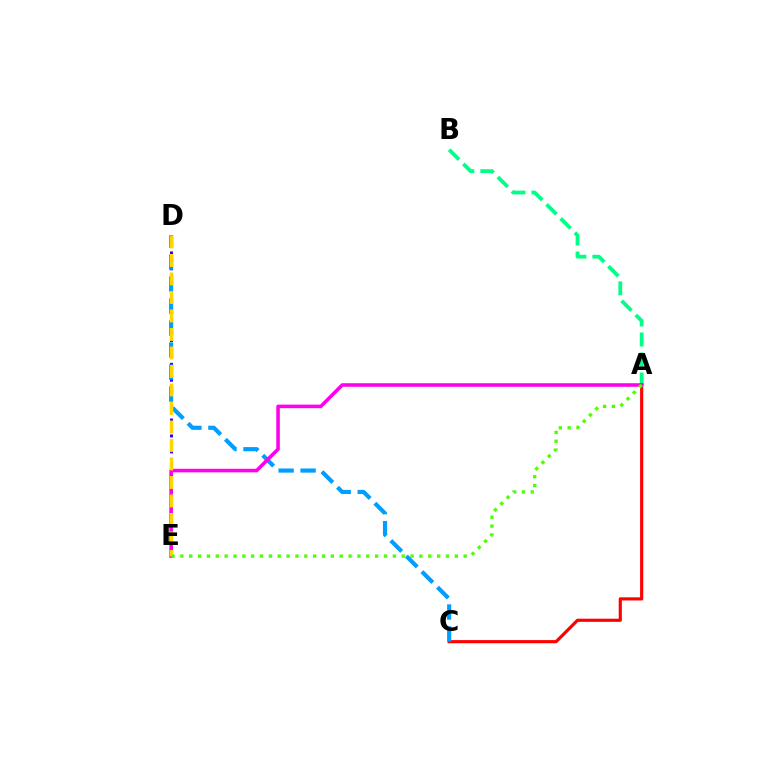{('A', 'B'): [{'color': '#00ff86', 'line_style': 'dashed', 'thickness': 2.72}], ('A', 'C'): [{'color': '#ff0000', 'line_style': 'solid', 'thickness': 2.27}], ('D', 'E'): [{'color': '#3700ff', 'line_style': 'dotted', 'thickness': 2.16}, {'color': '#ffd500', 'line_style': 'dashed', 'thickness': 2.51}], ('C', 'D'): [{'color': '#009eff', 'line_style': 'dashed', 'thickness': 2.99}], ('A', 'E'): [{'color': '#ff00ed', 'line_style': 'solid', 'thickness': 2.56}, {'color': '#4fff00', 'line_style': 'dotted', 'thickness': 2.41}]}